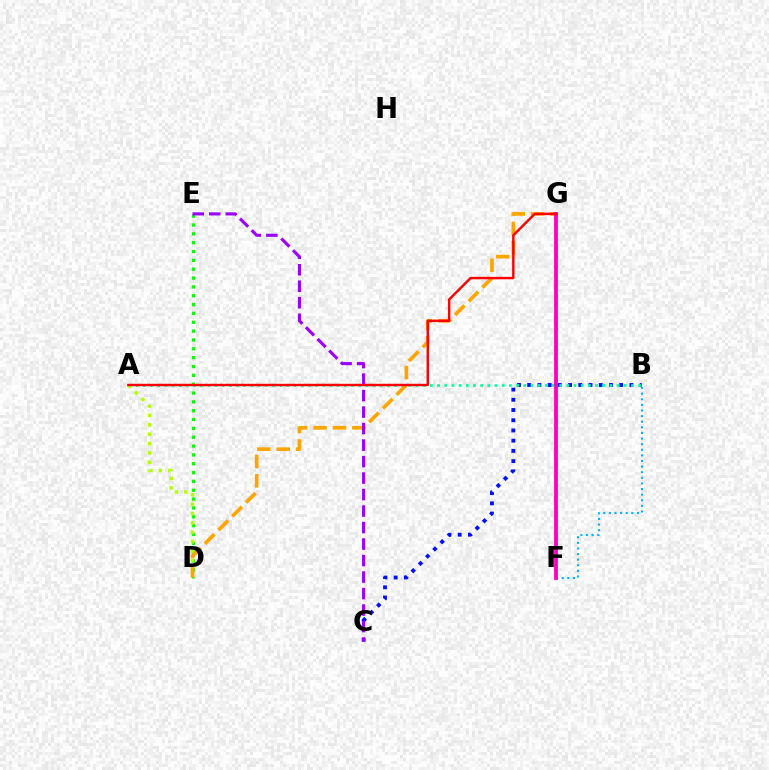{('B', 'C'): [{'color': '#0010ff', 'line_style': 'dotted', 'thickness': 2.78}], ('A', 'B'): [{'color': '#00ff9d', 'line_style': 'dotted', 'thickness': 1.95}], ('D', 'E'): [{'color': '#08ff00', 'line_style': 'dotted', 'thickness': 2.4}], ('B', 'F'): [{'color': '#00b5ff', 'line_style': 'dotted', 'thickness': 1.52}], ('A', 'D'): [{'color': '#b3ff00', 'line_style': 'dotted', 'thickness': 2.55}], ('D', 'G'): [{'color': '#ffa500', 'line_style': 'dashed', 'thickness': 2.64}], ('F', 'G'): [{'color': '#ff00bd', 'line_style': 'solid', 'thickness': 2.74}], ('C', 'E'): [{'color': '#9b00ff', 'line_style': 'dashed', 'thickness': 2.24}], ('A', 'G'): [{'color': '#ff0000', 'line_style': 'solid', 'thickness': 1.75}]}